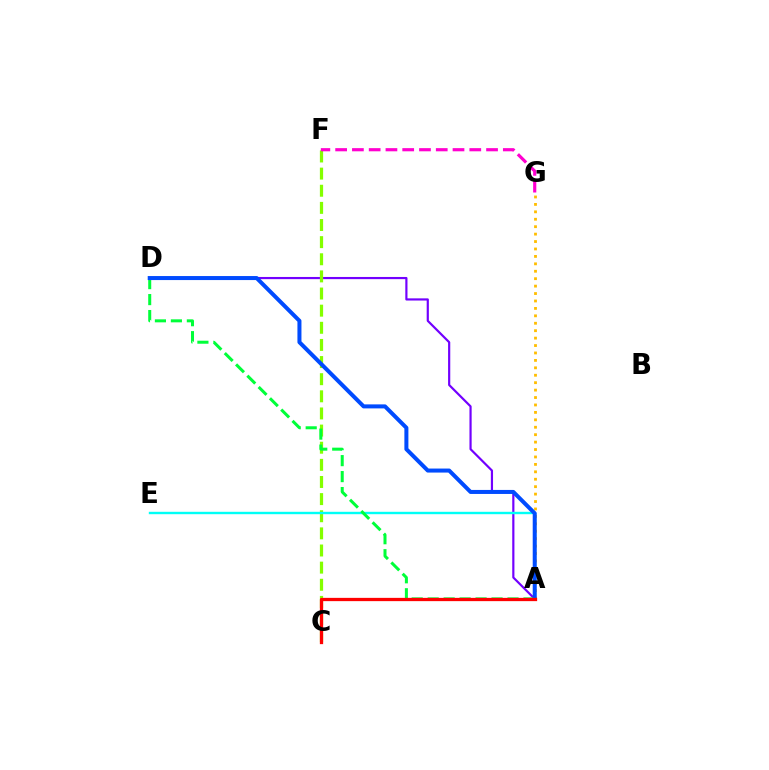{('A', 'D'): [{'color': '#7200ff', 'line_style': 'solid', 'thickness': 1.57}, {'color': '#00ff39', 'line_style': 'dashed', 'thickness': 2.17}, {'color': '#004bff', 'line_style': 'solid', 'thickness': 2.89}], ('C', 'F'): [{'color': '#84ff00', 'line_style': 'dashed', 'thickness': 2.33}], ('A', 'E'): [{'color': '#00fff6', 'line_style': 'solid', 'thickness': 1.73}], ('A', 'G'): [{'color': '#ffbd00', 'line_style': 'dotted', 'thickness': 2.02}], ('F', 'G'): [{'color': '#ff00cf', 'line_style': 'dashed', 'thickness': 2.28}], ('A', 'C'): [{'color': '#ff0000', 'line_style': 'solid', 'thickness': 2.36}]}